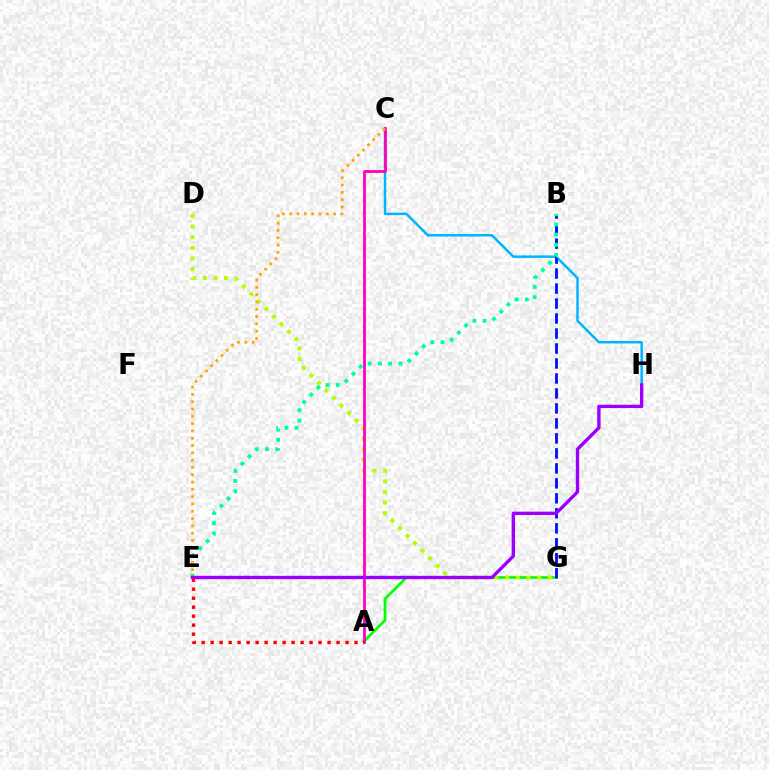{('A', 'G'): [{'color': '#08ff00', 'line_style': 'solid', 'thickness': 1.97}], ('C', 'H'): [{'color': '#00b5ff', 'line_style': 'solid', 'thickness': 1.79}], ('D', 'G'): [{'color': '#b3ff00', 'line_style': 'dotted', 'thickness': 2.89}], ('A', 'C'): [{'color': '#ff00bd', 'line_style': 'solid', 'thickness': 2.0}], ('B', 'G'): [{'color': '#0010ff', 'line_style': 'dashed', 'thickness': 2.04}], ('B', 'E'): [{'color': '#00ff9d', 'line_style': 'dotted', 'thickness': 2.77}], ('C', 'E'): [{'color': '#ffa500', 'line_style': 'dotted', 'thickness': 1.98}], ('E', 'H'): [{'color': '#9b00ff', 'line_style': 'solid', 'thickness': 2.42}], ('A', 'E'): [{'color': '#ff0000', 'line_style': 'dotted', 'thickness': 2.44}]}